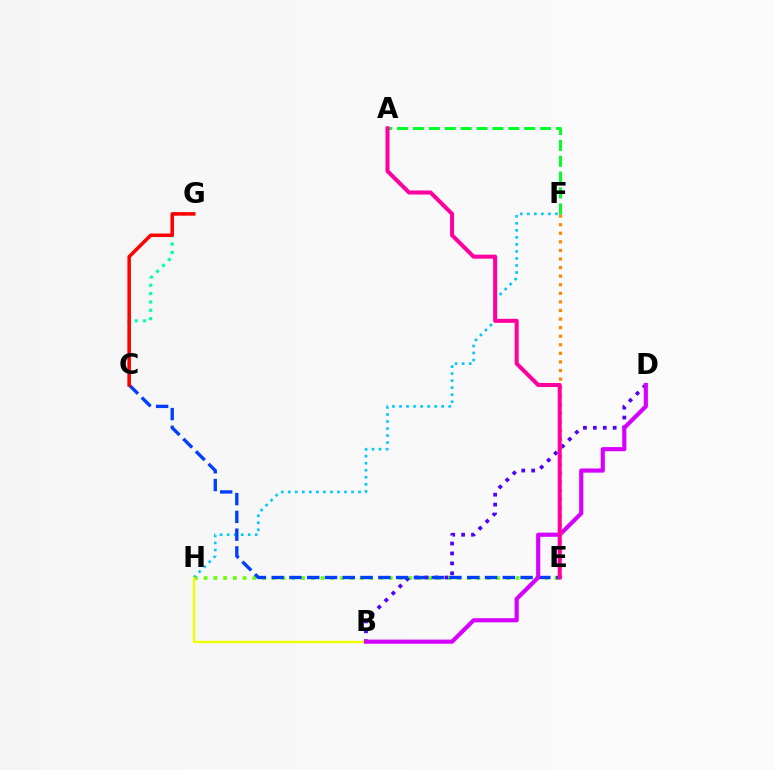{('E', 'H'): [{'color': '#66ff00', 'line_style': 'dotted', 'thickness': 2.65}], ('F', 'H'): [{'color': '#00c7ff', 'line_style': 'dotted', 'thickness': 1.91}], ('B', 'D'): [{'color': '#4f00ff', 'line_style': 'dotted', 'thickness': 2.69}, {'color': '#d600ff', 'line_style': 'solid', 'thickness': 2.99}], ('B', 'H'): [{'color': '#eeff00', 'line_style': 'solid', 'thickness': 1.72}], ('C', 'G'): [{'color': '#00ffaf', 'line_style': 'dotted', 'thickness': 2.27}, {'color': '#ff0000', 'line_style': 'solid', 'thickness': 2.54}], ('C', 'E'): [{'color': '#003fff', 'line_style': 'dashed', 'thickness': 2.42}], ('A', 'F'): [{'color': '#00ff27', 'line_style': 'dashed', 'thickness': 2.16}], ('E', 'F'): [{'color': '#ff8800', 'line_style': 'dotted', 'thickness': 2.33}], ('A', 'E'): [{'color': '#ff00a0', 'line_style': 'solid', 'thickness': 2.91}]}